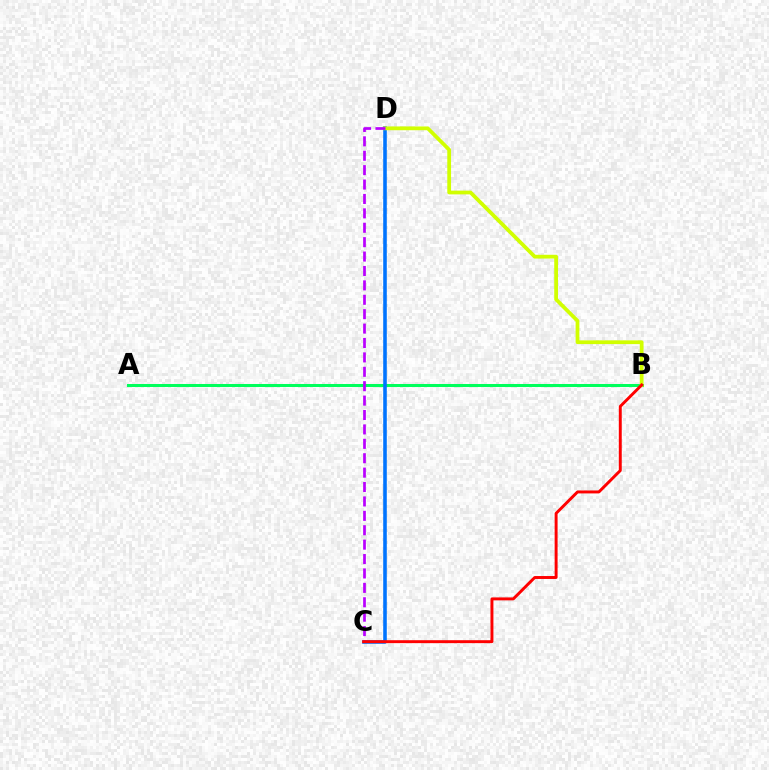{('A', 'B'): [{'color': '#00ff5c', 'line_style': 'solid', 'thickness': 2.18}], ('C', 'D'): [{'color': '#0074ff', 'line_style': 'solid', 'thickness': 2.57}, {'color': '#b900ff', 'line_style': 'dashed', 'thickness': 1.96}], ('B', 'D'): [{'color': '#d1ff00', 'line_style': 'solid', 'thickness': 2.71}], ('B', 'C'): [{'color': '#ff0000', 'line_style': 'solid', 'thickness': 2.12}]}